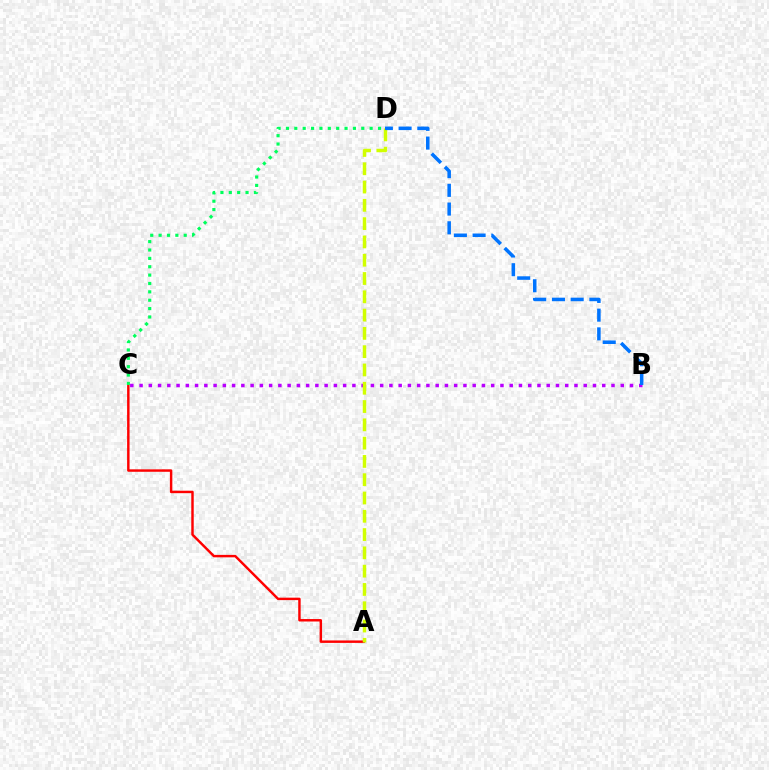{('A', 'C'): [{'color': '#ff0000', 'line_style': 'solid', 'thickness': 1.76}], ('B', 'C'): [{'color': '#b900ff', 'line_style': 'dotted', 'thickness': 2.51}], ('A', 'D'): [{'color': '#d1ff00', 'line_style': 'dashed', 'thickness': 2.48}], ('B', 'D'): [{'color': '#0074ff', 'line_style': 'dashed', 'thickness': 2.54}], ('C', 'D'): [{'color': '#00ff5c', 'line_style': 'dotted', 'thickness': 2.27}]}